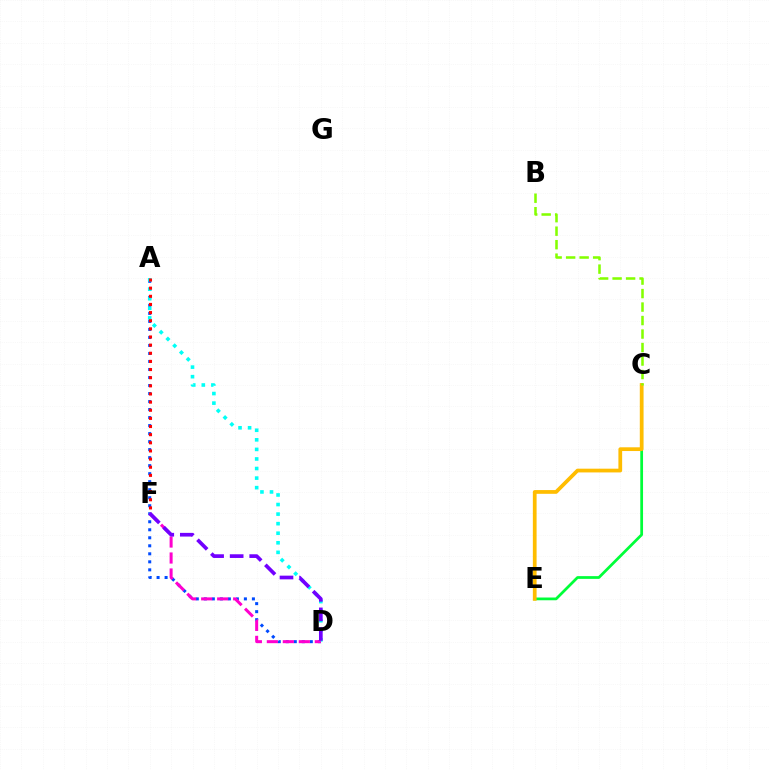{('A', 'D'): [{'color': '#004bff', 'line_style': 'dotted', 'thickness': 2.18}, {'color': '#00fff6', 'line_style': 'dotted', 'thickness': 2.6}], ('C', 'E'): [{'color': '#00ff39', 'line_style': 'solid', 'thickness': 1.98}, {'color': '#ffbd00', 'line_style': 'solid', 'thickness': 2.69}], ('A', 'F'): [{'color': '#ff0000', 'line_style': 'dotted', 'thickness': 2.21}], ('D', 'F'): [{'color': '#ff00cf', 'line_style': 'dashed', 'thickness': 2.17}, {'color': '#7200ff', 'line_style': 'dashed', 'thickness': 2.66}], ('B', 'C'): [{'color': '#84ff00', 'line_style': 'dashed', 'thickness': 1.83}]}